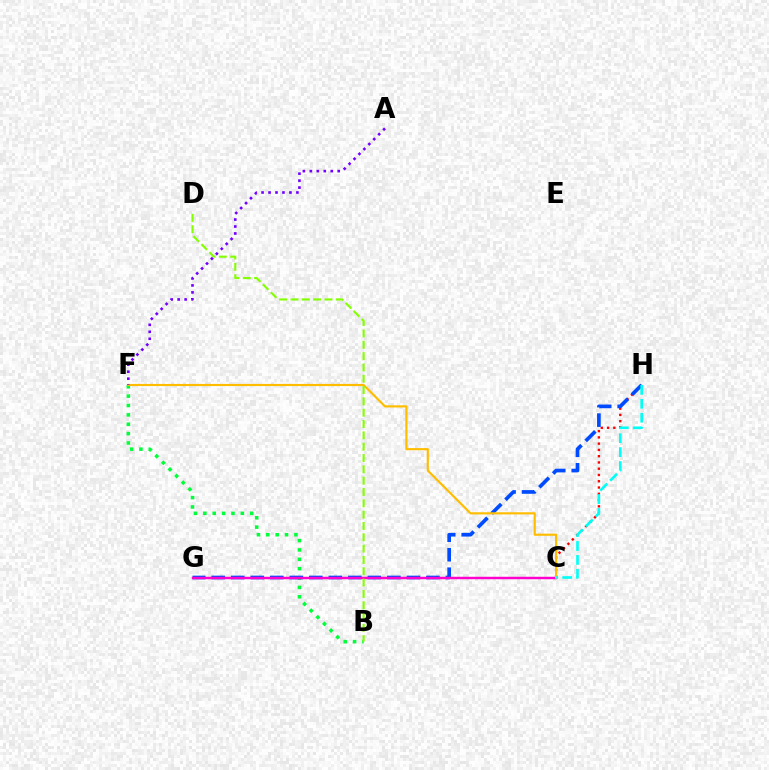{('C', 'H'): [{'color': '#ff0000', 'line_style': 'dotted', 'thickness': 1.7}, {'color': '#00fff6', 'line_style': 'dashed', 'thickness': 1.89}], ('B', 'F'): [{'color': '#00ff39', 'line_style': 'dotted', 'thickness': 2.55}], ('G', 'H'): [{'color': '#004bff', 'line_style': 'dashed', 'thickness': 2.65}], ('C', 'G'): [{'color': '#ff00cf', 'line_style': 'solid', 'thickness': 1.77}], ('C', 'F'): [{'color': '#ffbd00', 'line_style': 'solid', 'thickness': 1.55}], ('A', 'F'): [{'color': '#7200ff', 'line_style': 'dotted', 'thickness': 1.89}], ('B', 'D'): [{'color': '#84ff00', 'line_style': 'dashed', 'thickness': 1.54}]}